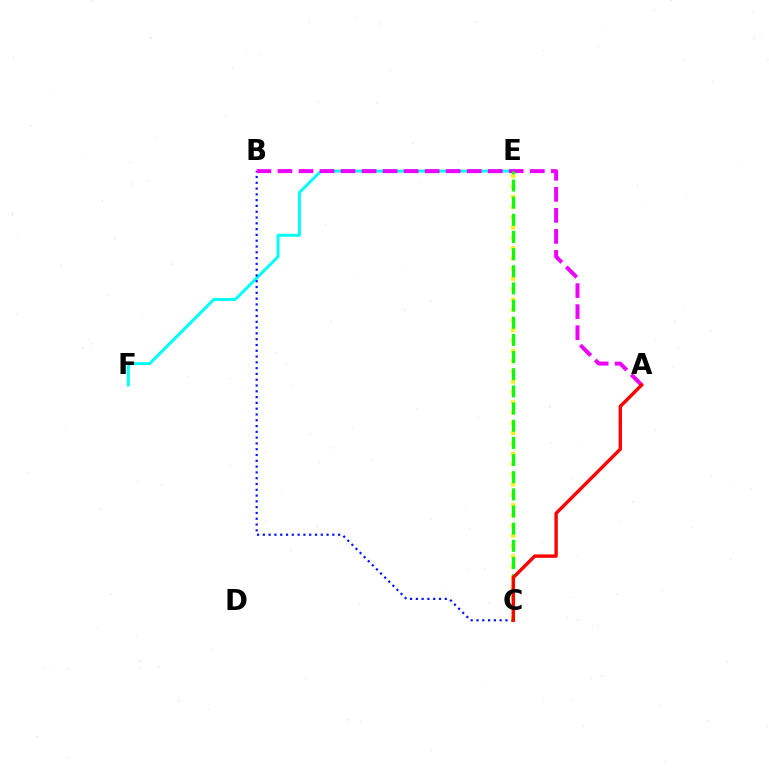{('E', 'F'): [{'color': '#00fff6', 'line_style': 'solid', 'thickness': 2.14}], ('B', 'C'): [{'color': '#0010ff', 'line_style': 'dotted', 'thickness': 1.57}], ('A', 'B'): [{'color': '#ee00ff', 'line_style': 'dashed', 'thickness': 2.86}], ('C', 'E'): [{'color': '#fcf500', 'line_style': 'dotted', 'thickness': 2.79}, {'color': '#08ff00', 'line_style': 'dashed', 'thickness': 2.33}], ('A', 'C'): [{'color': '#ff0000', 'line_style': 'solid', 'thickness': 2.44}]}